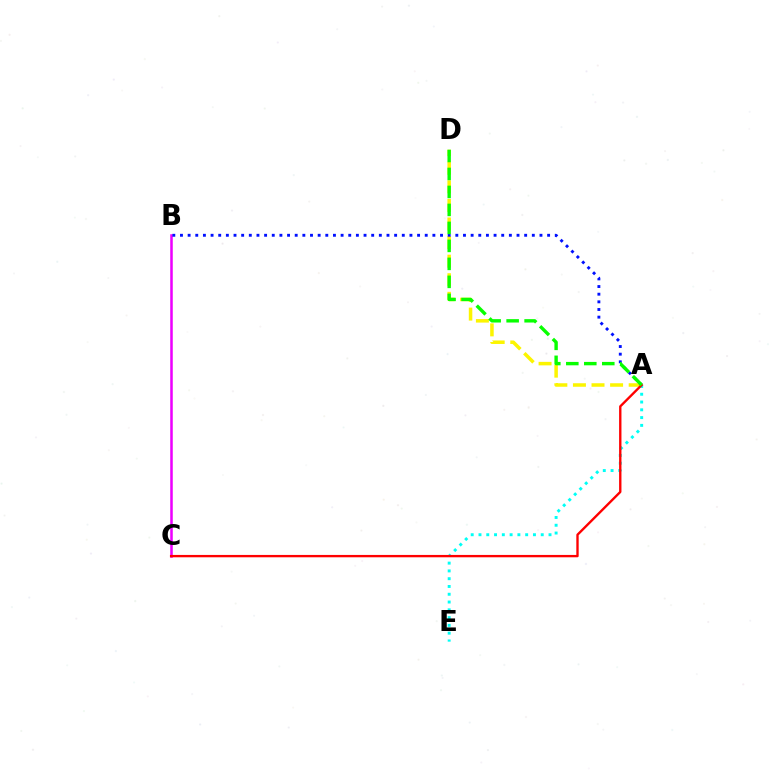{('A', 'D'): [{'color': '#fcf500', 'line_style': 'dashed', 'thickness': 2.52}, {'color': '#08ff00', 'line_style': 'dashed', 'thickness': 2.44}], ('B', 'C'): [{'color': '#ee00ff', 'line_style': 'solid', 'thickness': 1.82}], ('A', 'B'): [{'color': '#0010ff', 'line_style': 'dotted', 'thickness': 2.08}], ('A', 'E'): [{'color': '#00fff6', 'line_style': 'dotted', 'thickness': 2.11}], ('A', 'C'): [{'color': '#ff0000', 'line_style': 'solid', 'thickness': 1.7}]}